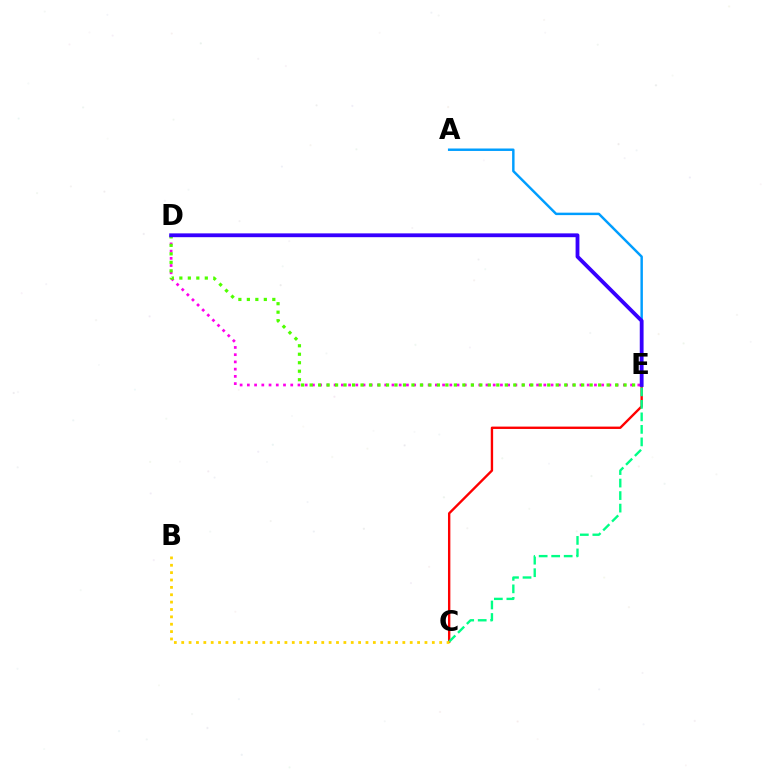{('D', 'E'): [{'color': '#ff00ed', 'line_style': 'dotted', 'thickness': 1.96}, {'color': '#4fff00', 'line_style': 'dotted', 'thickness': 2.31}, {'color': '#3700ff', 'line_style': 'solid', 'thickness': 2.75}], ('A', 'E'): [{'color': '#009eff', 'line_style': 'solid', 'thickness': 1.77}], ('C', 'E'): [{'color': '#ff0000', 'line_style': 'solid', 'thickness': 1.71}, {'color': '#00ff86', 'line_style': 'dashed', 'thickness': 1.7}], ('B', 'C'): [{'color': '#ffd500', 'line_style': 'dotted', 'thickness': 2.0}]}